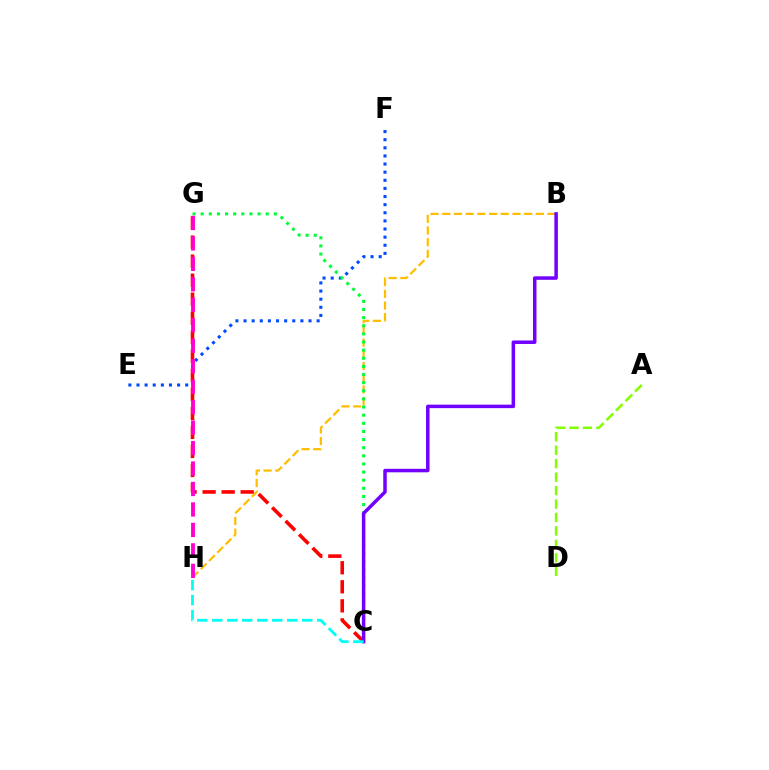{('E', 'F'): [{'color': '#004bff', 'line_style': 'dotted', 'thickness': 2.21}], ('B', 'H'): [{'color': '#ffbd00', 'line_style': 'dashed', 'thickness': 1.59}], ('C', 'G'): [{'color': '#00ff39', 'line_style': 'dotted', 'thickness': 2.21}, {'color': '#ff0000', 'line_style': 'dashed', 'thickness': 2.59}], ('A', 'D'): [{'color': '#84ff00', 'line_style': 'dashed', 'thickness': 1.83}], ('G', 'H'): [{'color': '#ff00cf', 'line_style': 'dashed', 'thickness': 2.78}], ('B', 'C'): [{'color': '#7200ff', 'line_style': 'solid', 'thickness': 2.52}], ('C', 'H'): [{'color': '#00fff6', 'line_style': 'dashed', 'thickness': 2.04}]}